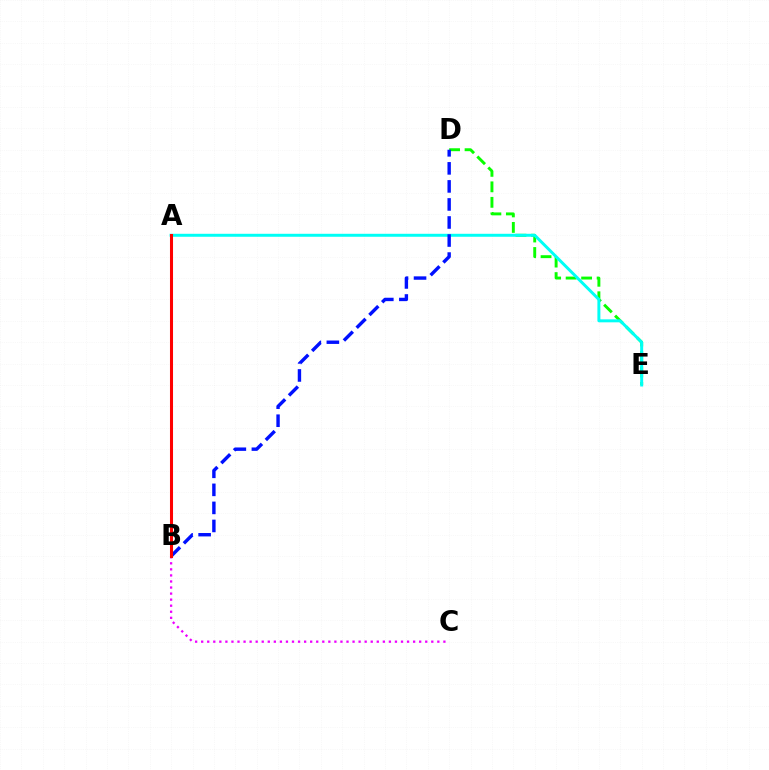{('D', 'E'): [{'color': '#08ff00', 'line_style': 'dashed', 'thickness': 2.1}], ('A', 'E'): [{'color': '#00fff6', 'line_style': 'solid', 'thickness': 2.15}], ('A', 'B'): [{'color': '#fcf500', 'line_style': 'dashed', 'thickness': 2.06}, {'color': '#ff0000', 'line_style': 'solid', 'thickness': 2.2}], ('B', 'C'): [{'color': '#ee00ff', 'line_style': 'dotted', 'thickness': 1.65}], ('B', 'D'): [{'color': '#0010ff', 'line_style': 'dashed', 'thickness': 2.45}]}